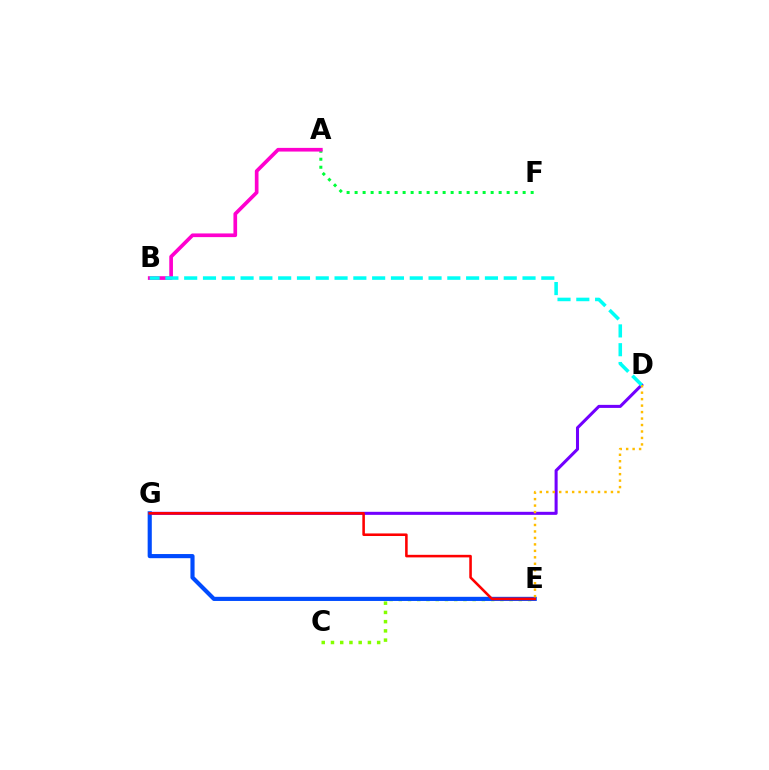{('D', 'G'): [{'color': '#7200ff', 'line_style': 'solid', 'thickness': 2.19}], ('C', 'E'): [{'color': '#84ff00', 'line_style': 'dotted', 'thickness': 2.51}], ('A', 'F'): [{'color': '#00ff39', 'line_style': 'dotted', 'thickness': 2.17}], ('E', 'G'): [{'color': '#004bff', 'line_style': 'solid', 'thickness': 2.98}, {'color': '#ff0000', 'line_style': 'solid', 'thickness': 1.85}], ('A', 'B'): [{'color': '#ff00cf', 'line_style': 'solid', 'thickness': 2.65}], ('D', 'E'): [{'color': '#ffbd00', 'line_style': 'dotted', 'thickness': 1.76}], ('B', 'D'): [{'color': '#00fff6', 'line_style': 'dashed', 'thickness': 2.55}]}